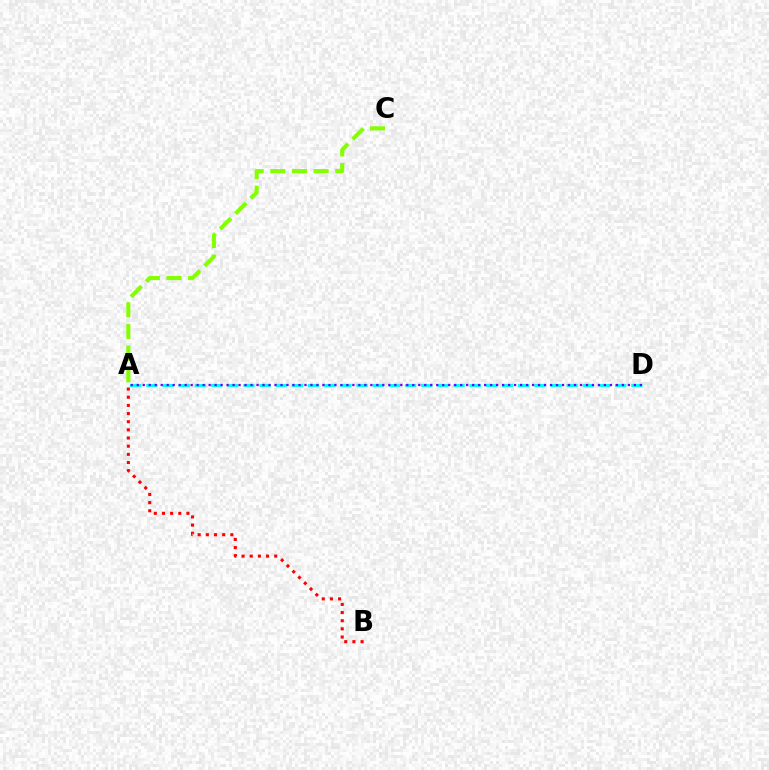{('A', 'C'): [{'color': '#84ff00', 'line_style': 'dashed', 'thickness': 2.94}], ('A', 'D'): [{'color': '#00fff6', 'line_style': 'dashed', 'thickness': 2.2}, {'color': '#7200ff', 'line_style': 'dotted', 'thickness': 1.63}], ('A', 'B'): [{'color': '#ff0000', 'line_style': 'dotted', 'thickness': 2.22}]}